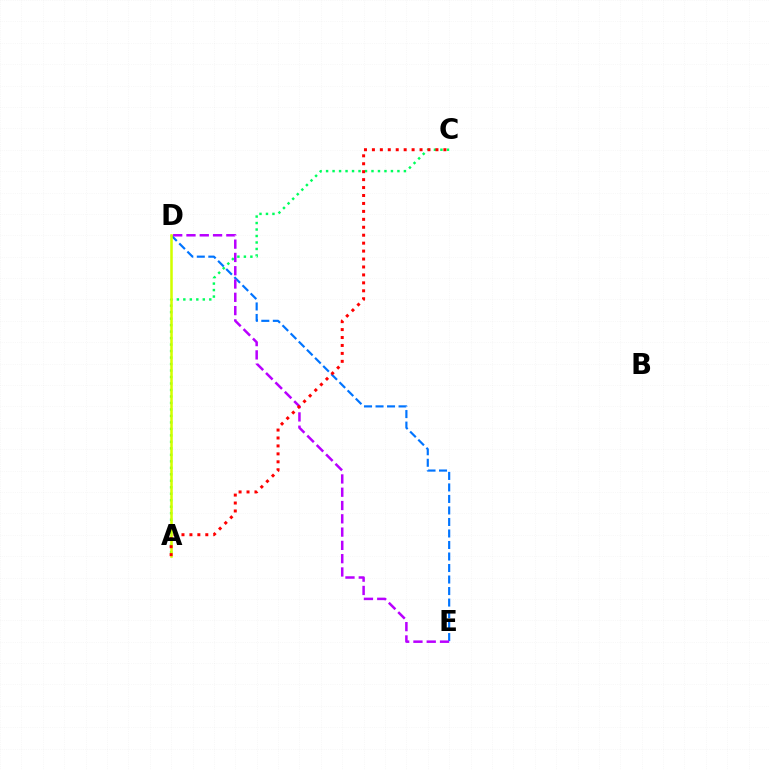{('D', 'E'): [{'color': '#0074ff', 'line_style': 'dashed', 'thickness': 1.56}, {'color': '#b900ff', 'line_style': 'dashed', 'thickness': 1.81}], ('A', 'C'): [{'color': '#00ff5c', 'line_style': 'dotted', 'thickness': 1.76}, {'color': '#ff0000', 'line_style': 'dotted', 'thickness': 2.16}], ('A', 'D'): [{'color': '#d1ff00', 'line_style': 'solid', 'thickness': 1.83}]}